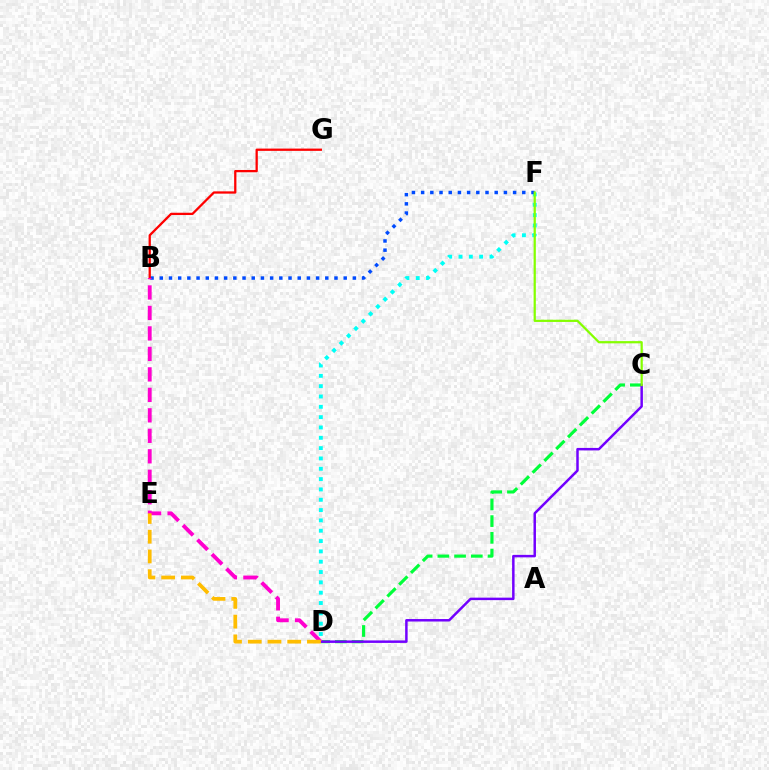{('D', 'F'): [{'color': '#00fff6', 'line_style': 'dotted', 'thickness': 2.81}], ('B', 'F'): [{'color': '#004bff', 'line_style': 'dotted', 'thickness': 2.5}], ('B', 'G'): [{'color': '#ff0000', 'line_style': 'solid', 'thickness': 1.64}], ('C', 'D'): [{'color': '#00ff39', 'line_style': 'dashed', 'thickness': 2.27}, {'color': '#7200ff', 'line_style': 'solid', 'thickness': 1.78}], ('B', 'D'): [{'color': '#ff00cf', 'line_style': 'dashed', 'thickness': 2.78}], ('D', 'E'): [{'color': '#ffbd00', 'line_style': 'dashed', 'thickness': 2.68}], ('C', 'F'): [{'color': '#84ff00', 'line_style': 'solid', 'thickness': 1.61}]}